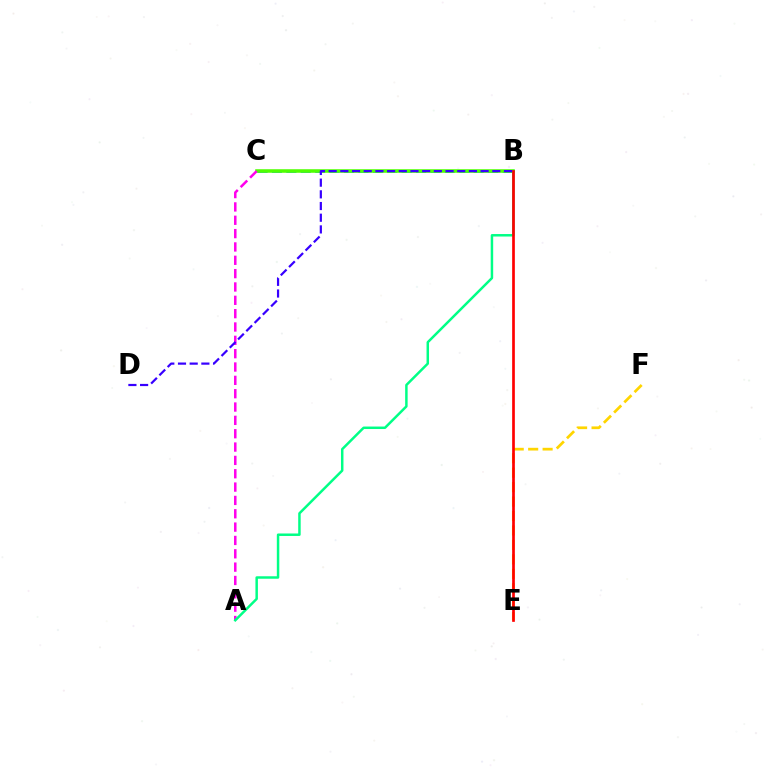{('B', 'C'): [{'color': '#009eff', 'line_style': 'dashed', 'thickness': 1.96}, {'color': '#4fff00', 'line_style': 'solid', 'thickness': 2.55}], ('A', 'C'): [{'color': '#ff00ed', 'line_style': 'dashed', 'thickness': 1.81}], ('E', 'F'): [{'color': '#ffd500', 'line_style': 'dashed', 'thickness': 1.96}], ('A', 'B'): [{'color': '#00ff86', 'line_style': 'solid', 'thickness': 1.79}], ('B', 'E'): [{'color': '#ff0000', 'line_style': 'solid', 'thickness': 1.94}], ('B', 'D'): [{'color': '#3700ff', 'line_style': 'dashed', 'thickness': 1.59}]}